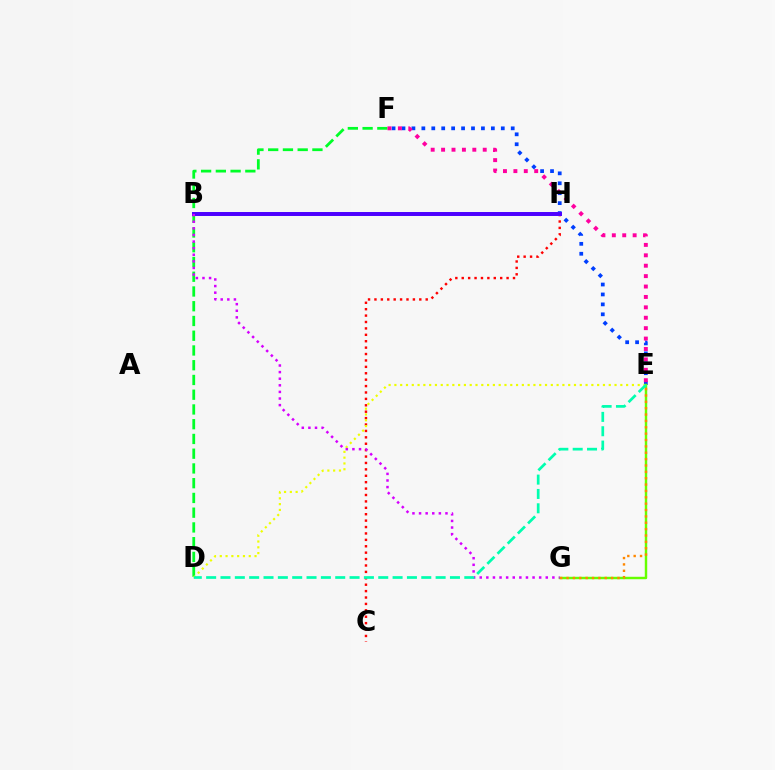{('E', 'F'): [{'color': '#003fff', 'line_style': 'dotted', 'thickness': 2.7}, {'color': '#ff00a0', 'line_style': 'dotted', 'thickness': 2.83}], ('D', 'F'): [{'color': '#00ff27', 'line_style': 'dashed', 'thickness': 2.0}], ('C', 'H'): [{'color': '#ff0000', 'line_style': 'dotted', 'thickness': 1.74}], ('B', 'H'): [{'color': '#00c7ff', 'line_style': 'solid', 'thickness': 2.74}, {'color': '#4f00ff', 'line_style': 'solid', 'thickness': 2.84}], ('D', 'E'): [{'color': '#eeff00', 'line_style': 'dotted', 'thickness': 1.57}, {'color': '#00ffaf', 'line_style': 'dashed', 'thickness': 1.95}], ('E', 'G'): [{'color': '#66ff00', 'line_style': 'solid', 'thickness': 1.75}, {'color': '#ff8800', 'line_style': 'dotted', 'thickness': 1.73}], ('B', 'G'): [{'color': '#d600ff', 'line_style': 'dotted', 'thickness': 1.79}]}